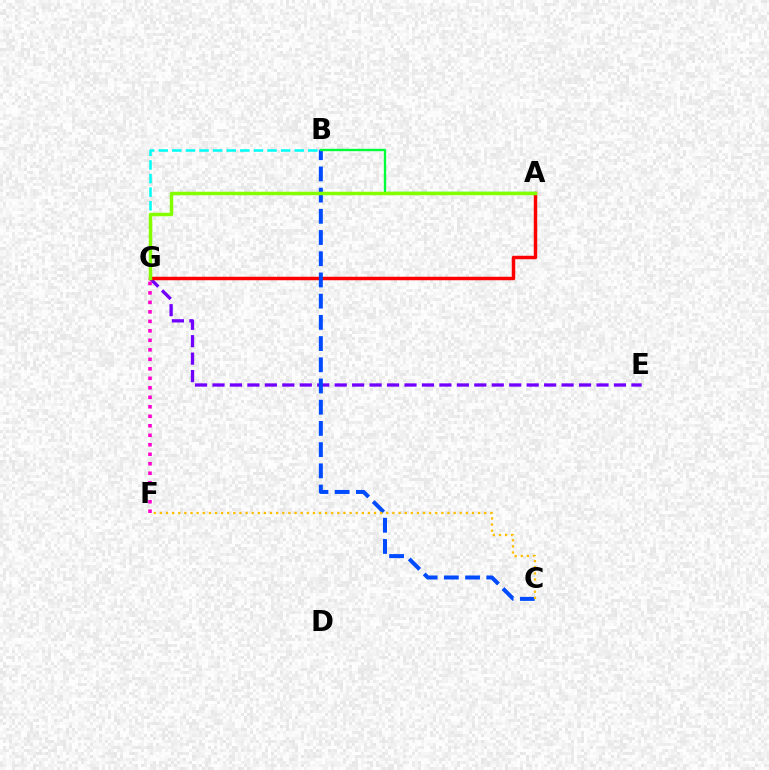{('E', 'G'): [{'color': '#7200ff', 'line_style': 'dashed', 'thickness': 2.37}], ('B', 'G'): [{'color': '#00fff6', 'line_style': 'dashed', 'thickness': 1.85}], ('F', 'G'): [{'color': '#ff00cf', 'line_style': 'dotted', 'thickness': 2.58}], ('A', 'G'): [{'color': '#ff0000', 'line_style': 'solid', 'thickness': 2.5}, {'color': '#84ff00', 'line_style': 'solid', 'thickness': 2.5}], ('B', 'C'): [{'color': '#004bff', 'line_style': 'dashed', 'thickness': 2.88}], ('A', 'B'): [{'color': '#00ff39', 'line_style': 'solid', 'thickness': 1.71}], ('C', 'F'): [{'color': '#ffbd00', 'line_style': 'dotted', 'thickness': 1.66}]}